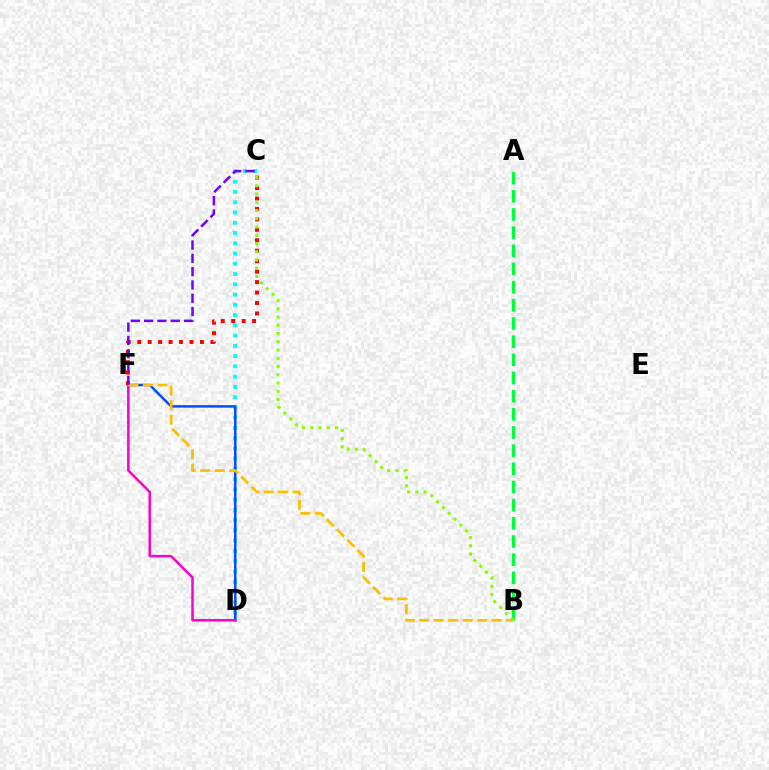{('C', 'D'): [{'color': '#00fff6', 'line_style': 'dotted', 'thickness': 2.79}], ('D', 'F'): [{'color': '#004bff', 'line_style': 'solid', 'thickness': 1.77}, {'color': '#ff00cf', 'line_style': 'solid', 'thickness': 1.82}], ('C', 'F'): [{'color': '#ff0000', 'line_style': 'dotted', 'thickness': 2.84}, {'color': '#7200ff', 'line_style': 'dashed', 'thickness': 1.81}], ('B', 'F'): [{'color': '#ffbd00', 'line_style': 'dashed', 'thickness': 1.97}], ('A', 'B'): [{'color': '#00ff39', 'line_style': 'dashed', 'thickness': 2.47}], ('B', 'C'): [{'color': '#84ff00', 'line_style': 'dotted', 'thickness': 2.24}]}